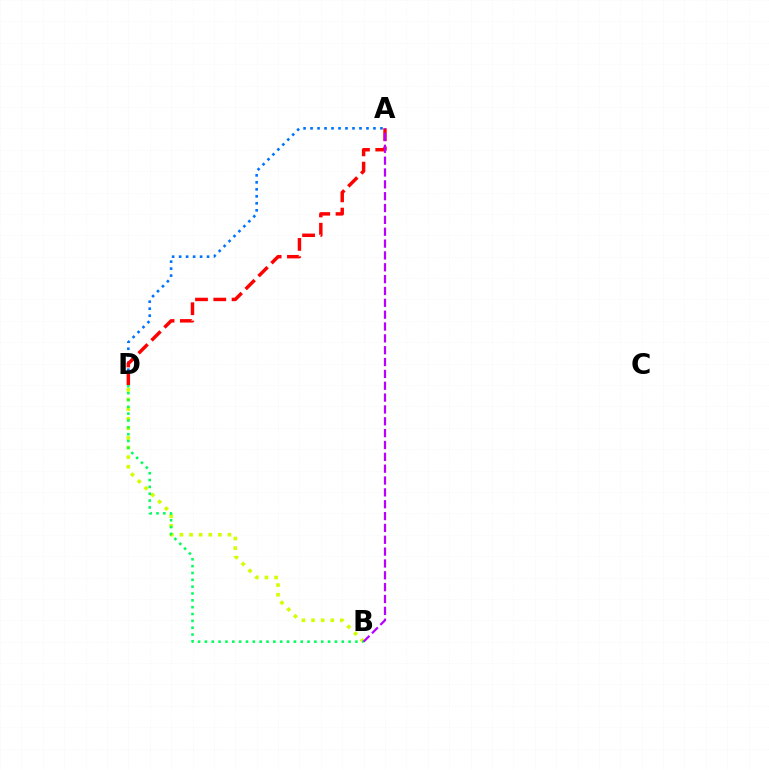{('A', 'D'): [{'color': '#0074ff', 'line_style': 'dotted', 'thickness': 1.9}, {'color': '#ff0000', 'line_style': 'dashed', 'thickness': 2.48}], ('B', 'D'): [{'color': '#d1ff00', 'line_style': 'dotted', 'thickness': 2.61}, {'color': '#00ff5c', 'line_style': 'dotted', 'thickness': 1.86}], ('A', 'B'): [{'color': '#b900ff', 'line_style': 'dashed', 'thickness': 1.61}]}